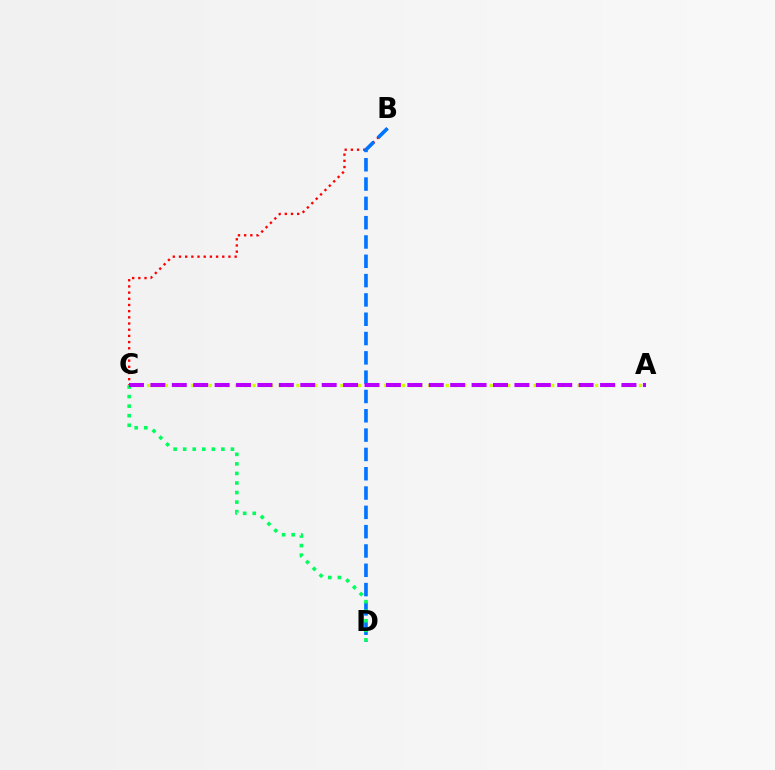{('B', 'C'): [{'color': '#ff0000', 'line_style': 'dotted', 'thickness': 1.68}], ('A', 'C'): [{'color': '#d1ff00', 'line_style': 'dotted', 'thickness': 2.39}, {'color': '#b900ff', 'line_style': 'dashed', 'thickness': 2.91}], ('B', 'D'): [{'color': '#0074ff', 'line_style': 'dashed', 'thickness': 2.62}], ('C', 'D'): [{'color': '#00ff5c', 'line_style': 'dotted', 'thickness': 2.6}]}